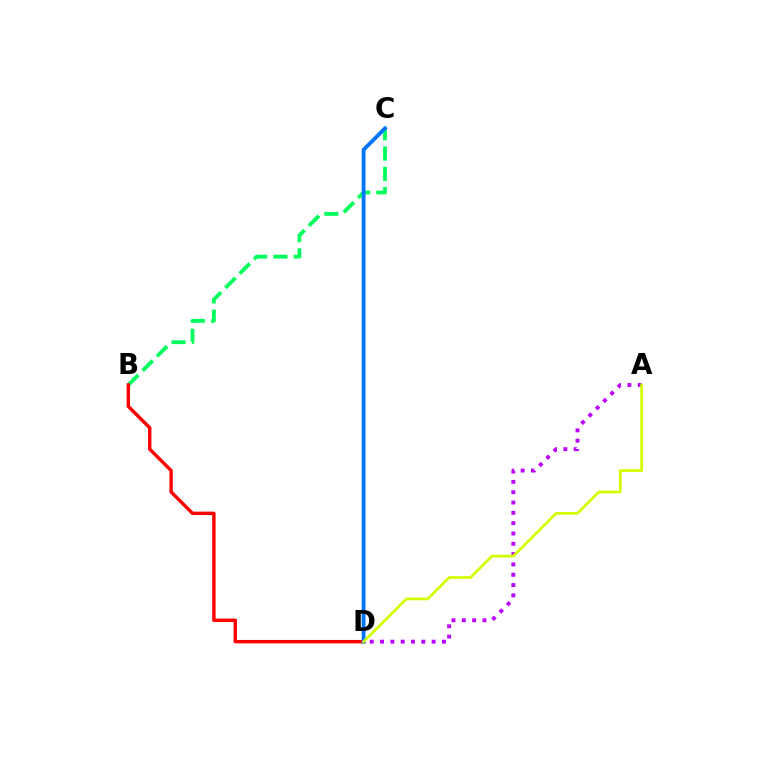{('B', 'C'): [{'color': '#00ff5c', 'line_style': 'dashed', 'thickness': 2.76}], ('B', 'D'): [{'color': '#ff0000', 'line_style': 'solid', 'thickness': 2.46}], ('C', 'D'): [{'color': '#0074ff', 'line_style': 'solid', 'thickness': 2.76}], ('A', 'D'): [{'color': '#b900ff', 'line_style': 'dotted', 'thickness': 2.8}, {'color': '#d1ff00', 'line_style': 'solid', 'thickness': 1.98}]}